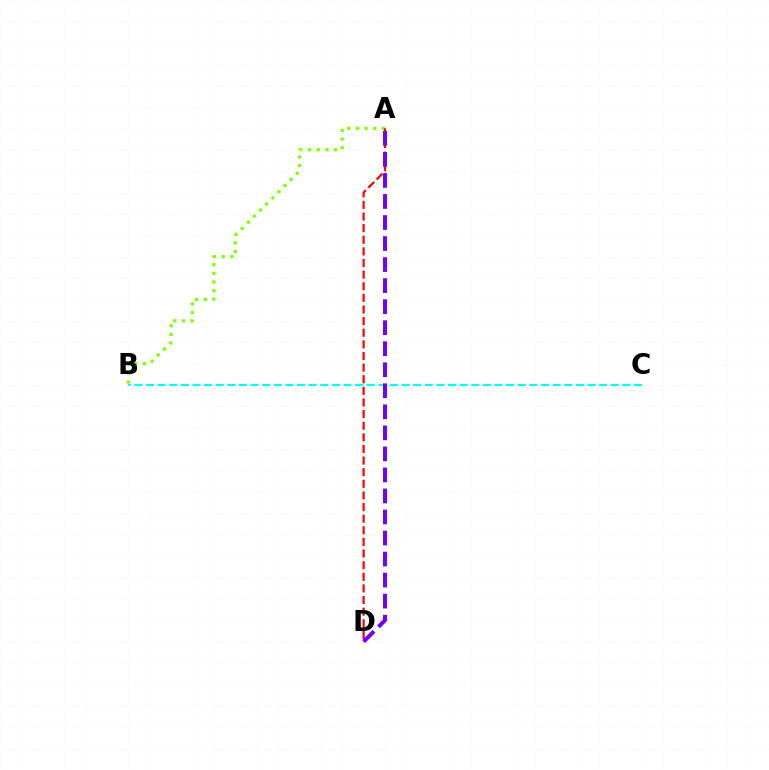{('A', 'B'): [{'color': '#84ff00', 'line_style': 'dotted', 'thickness': 2.35}], ('A', 'D'): [{'color': '#ff0000', 'line_style': 'dashed', 'thickness': 1.58}, {'color': '#7200ff', 'line_style': 'dashed', 'thickness': 2.86}], ('B', 'C'): [{'color': '#00fff6', 'line_style': 'dashed', 'thickness': 1.58}]}